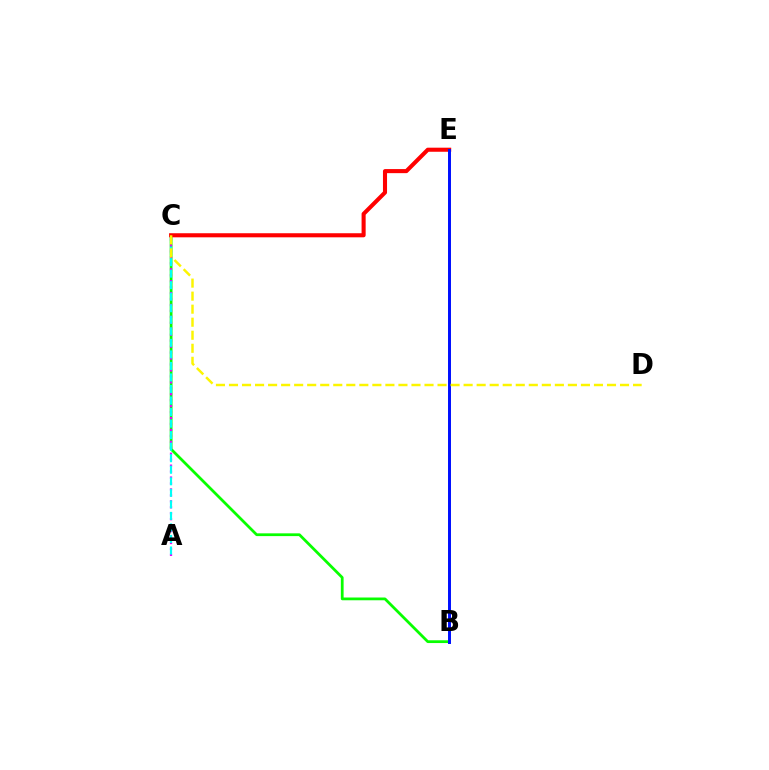{('B', 'C'): [{'color': '#08ff00', 'line_style': 'solid', 'thickness': 1.99}], ('A', 'C'): [{'color': '#ee00ff', 'line_style': 'dotted', 'thickness': 1.62}, {'color': '#00fff6', 'line_style': 'dashed', 'thickness': 1.57}], ('C', 'E'): [{'color': '#ff0000', 'line_style': 'solid', 'thickness': 2.94}], ('B', 'E'): [{'color': '#0010ff', 'line_style': 'solid', 'thickness': 2.14}], ('C', 'D'): [{'color': '#fcf500', 'line_style': 'dashed', 'thickness': 1.77}]}